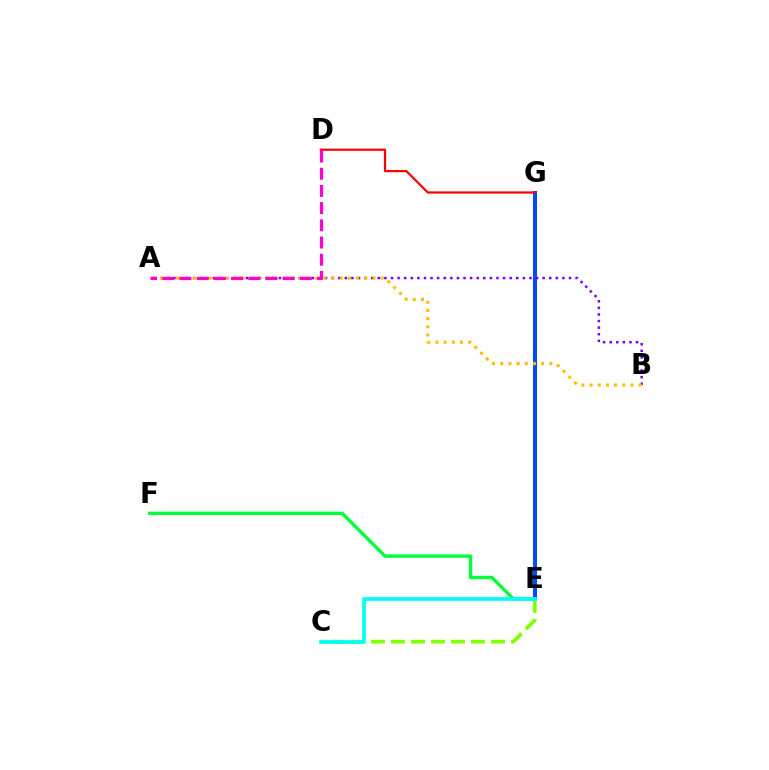{('E', 'G'): [{'color': '#004bff', 'line_style': 'solid', 'thickness': 2.91}], ('A', 'B'): [{'color': '#7200ff', 'line_style': 'dotted', 'thickness': 1.79}, {'color': '#ffbd00', 'line_style': 'dotted', 'thickness': 2.22}], ('C', 'E'): [{'color': '#84ff00', 'line_style': 'dashed', 'thickness': 2.72}, {'color': '#00fff6', 'line_style': 'solid', 'thickness': 2.64}], ('E', 'F'): [{'color': '#00ff39', 'line_style': 'solid', 'thickness': 2.43}], ('D', 'G'): [{'color': '#ff0000', 'line_style': 'solid', 'thickness': 1.61}], ('A', 'D'): [{'color': '#ff00cf', 'line_style': 'dashed', 'thickness': 2.34}]}